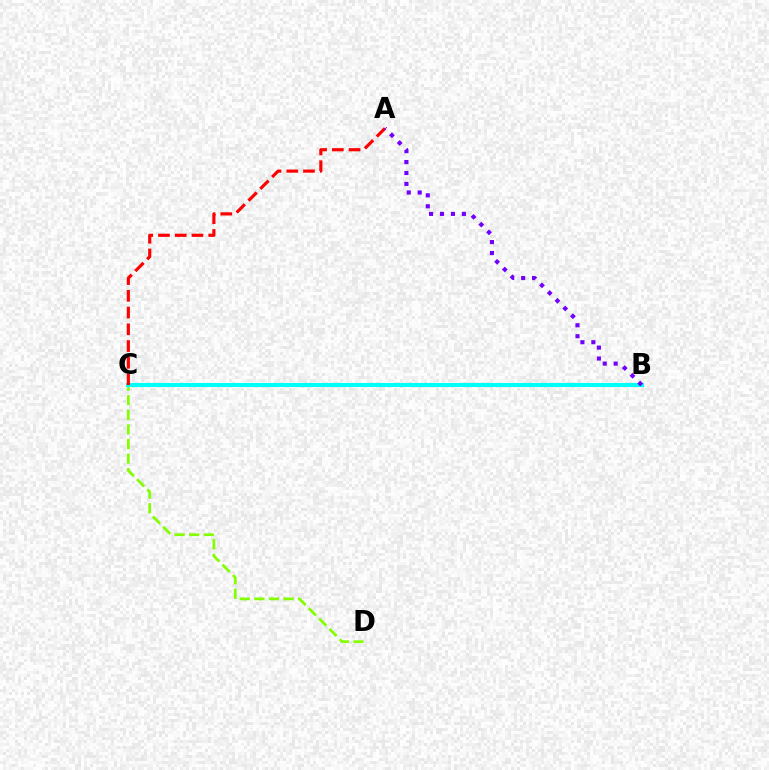{('C', 'D'): [{'color': '#84ff00', 'line_style': 'dashed', 'thickness': 1.98}], ('B', 'C'): [{'color': '#00fff6', 'line_style': 'solid', 'thickness': 2.96}], ('A', 'C'): [{'color': '#ff0000', 'line_style': 'dashed', 'thickness': 2.27}], ('A', 'B'): [{'color': '#7200ff', 'line_style': 'dotted', 'thickness': 2.97}]}